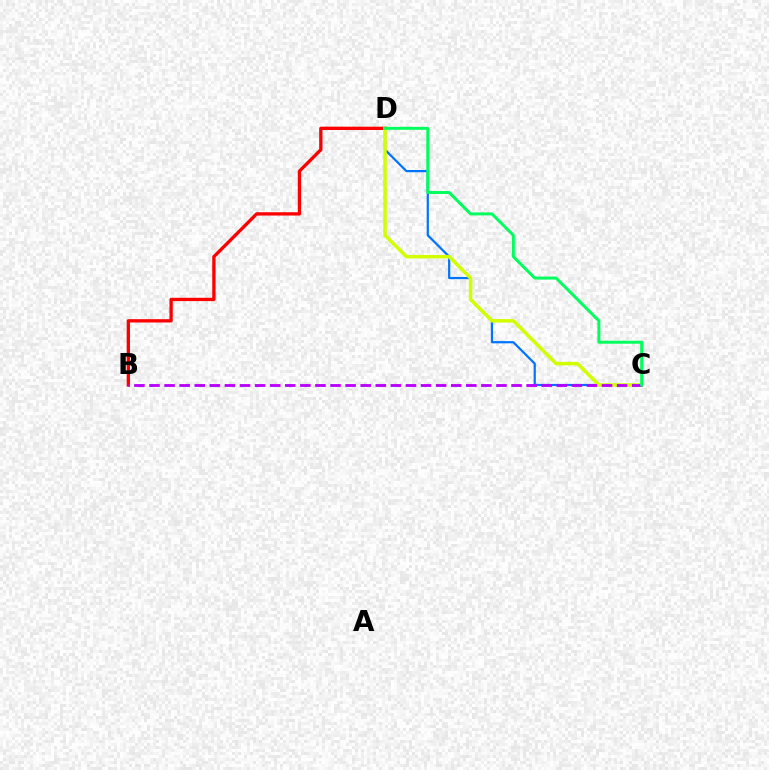{('B', 'D'): [{'color': '#ff0000', 'line_style': 'solid', 'thickness': 2.38}], ('C', 'D'): [{'color': '#0074ff', 'line_style': 'solid', 'thickness': 1.59}, {'color': '#d1ff00', 'line_style': 'solid', 'thickness': 2.51}, {'color': '#00ff5c', 'line_style': 'solid', 'thickness': 2.14}], ('B', 'C'): [{'color': '#b900ff', 'line_style': 'dashed', 'thickness': 2.05}]}